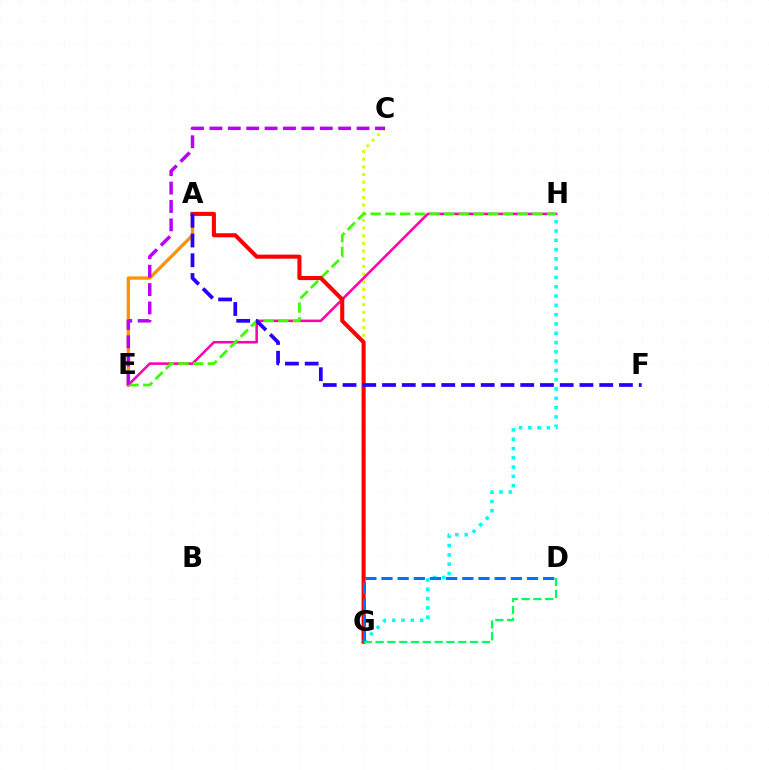{('C', 'G'): [{'color': '#d1ff00', 'line_style': 'dotted', 'thickness': 2.08}], ('A', 'E'): [{'color': '#ff9400', 'line_style': 'solid', 'thickness': 2.38}], ('E', 'H'): [{'color': '#ff00ac', 'line_style': 'solid', 'thickness': 1.84}, {'color': '#3dff00', 'line_style': 'dashed', 'thickness': 2.0}], ('A', 'G'): [{'color': '#ff0000', 'line_style': 'solid', 'thickness': 2.93}], ('G', 'H'): [{'color': '#00fff6', 'line_style': 'dotted', 'thickness': 2.53}], ('D', 'G'): [{'color': '#0074ff', 'line_style': 'dashed', 'thickness': 2.2}, {'color': '#00ff5c', 'line_style': 'dashed', 'thickness': 1.6}], ('C', 'E'): [{'color': '#b900ff', 'line_style': 'dashed', 'thickness': 2.5}], ('A', 'F'): [{'color': '#2500ff', 'line_style': 'dashed', 'thickness': 2.68}]}